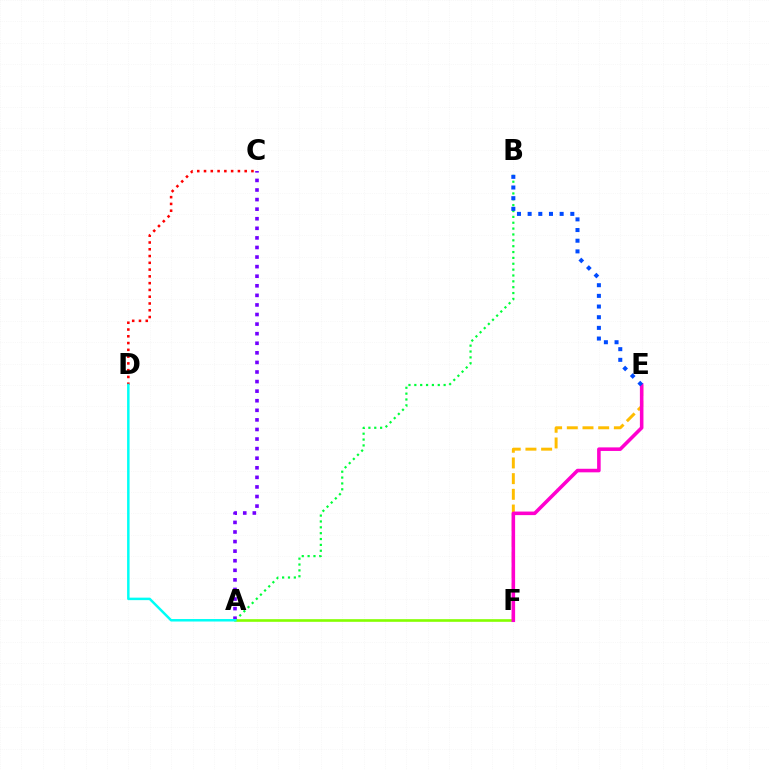{('A', 'B'): [{'color': '#00ff39', 'line_style': 'dotted', 'thickness': 1.59}], ('A', 'C'): [{'color': '#7200ff', 'line_style': 'dotted', 'thickness': 2.6}], ('C', 'D'): [{'color': '#ff0000', 'line_style': 'dotted', 'thickness': 1.84}], ('A', 'F'): [{'color': '#84ff00', 'line_style': 'solid', 'thickness': 1.89}], ('E', 'F'): [{'color': '#ffbd00', 'line_style': 'dashed', 'thickness': 2.13}, {'color': '#ff00cf', 'line_style': 'solid', 'thickness': 2.57}], ('A', 'D'): [{'color': '#00fff6', 'line_style': 'solid', 'thickness': 1.79}], ('B', 'E'): [{'color': '#004bff', 'line_style': 'dotted', 'thickness': 2.9}]}